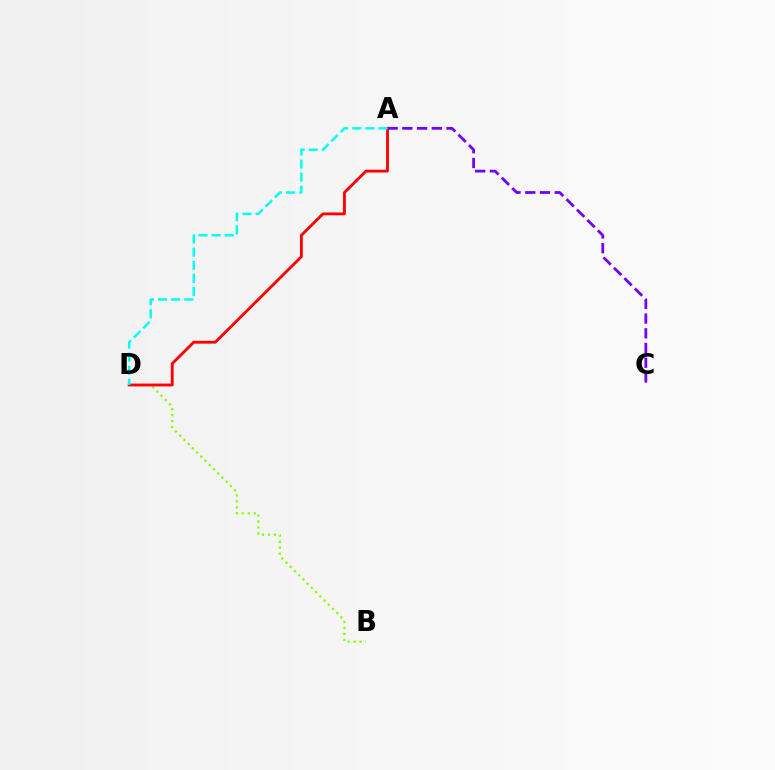{('B', 'D'): [{'color': '#84ff00', 'line_style': 'dotted', 'thickness': 1.62}], ('A', 'D'): [{'color': '#ff0000', 'line_style': 'solid', 'thickness': 2.03}, {'color': '#00fff6', 'line_style': 'dashed', 'thickness': 1.78}], ('A', 'C'): [{'color': '#7200ff', 'line_style': 'dashed', 'thickness': 2.0}]}